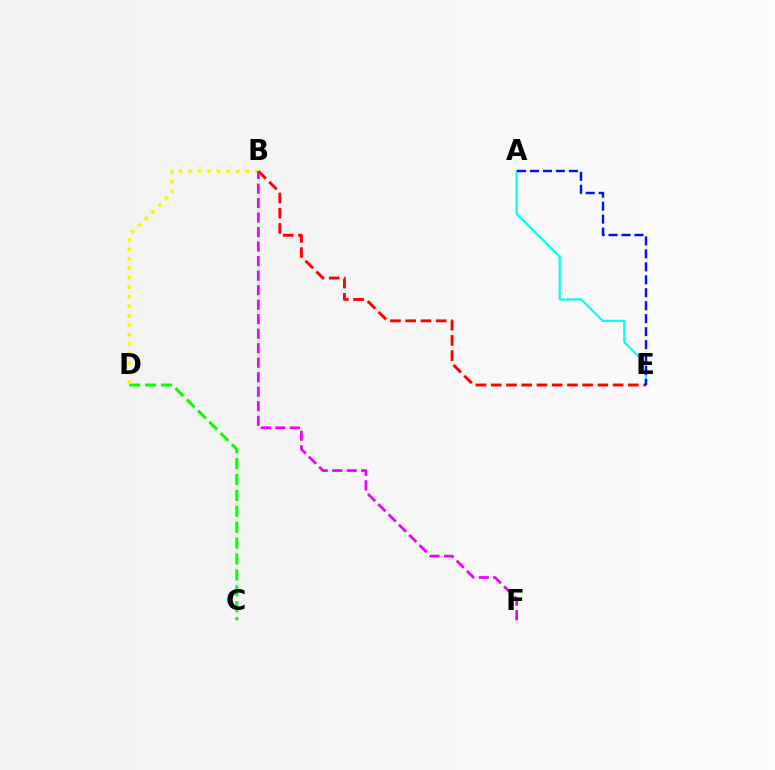{('A', 'E'): [{'color': '#00fff6', 'line_style': 'solid', 'thickness': 1.58}, {'color': '#0010ff', 'line_style': 'dashed', 'thickness': 1.76}], ('C', 'D'): [{'color': '#08ff00', 'line_style': 'dashed', 'thickness': 2.16}], ('B', 'E'): [{'color': '#ff0000', 'line_style': 'dashed', 'thickness': 2.07}], ('B', 'D'): [{'color': '#fcf500', 'line_style': 'dotted', 'thickness': 2.58}], ('B', 'F'): [{'color': '#ee00ff', 'line_style': 'dashed', 'thickness': 1.97}]}